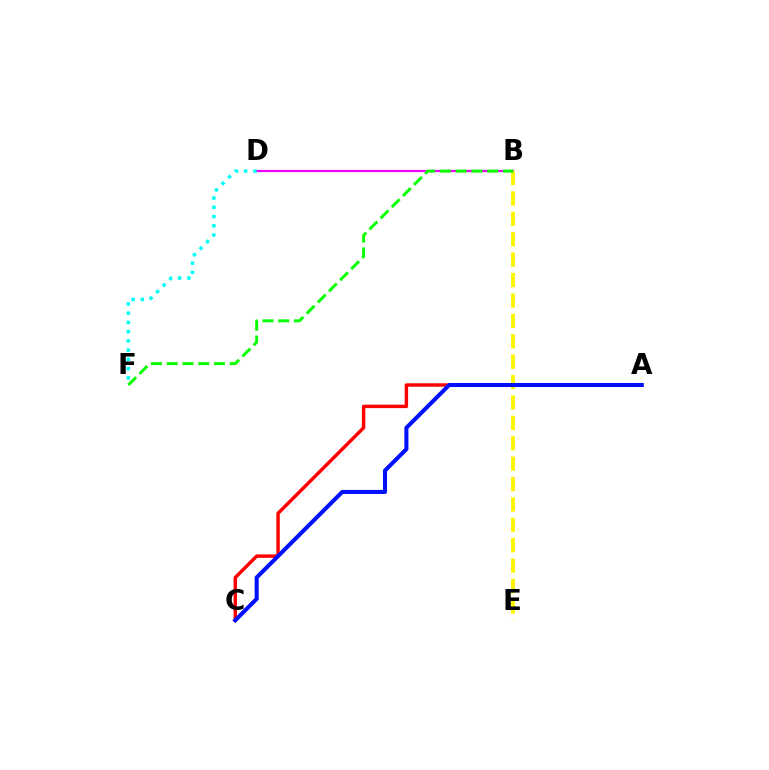{('B', 'D'): [{'color': '#ee00ff', 'line_style': 'solid', 'thickness': 1.6}], ('A', 'C'): [{'color': '#ff0000', 'line_style': 'solid', 'thickness': 2.48}, {'color': '#0010ff', 'line_style': 'solid', 'thickness': 2.92}], ('D', 'F'): [{'color': '#00fff6', 'line_style': 'dotted', 'thickness': 2.51}], ('B', 'E'): [{'color': '#fcf500', 'line_style': 'dashed', 'thickness': 2.77}], ('B', 'F'): [{'color': '#08ff00', 'line_style': 'dashed', 'thickness': 2.14}]}